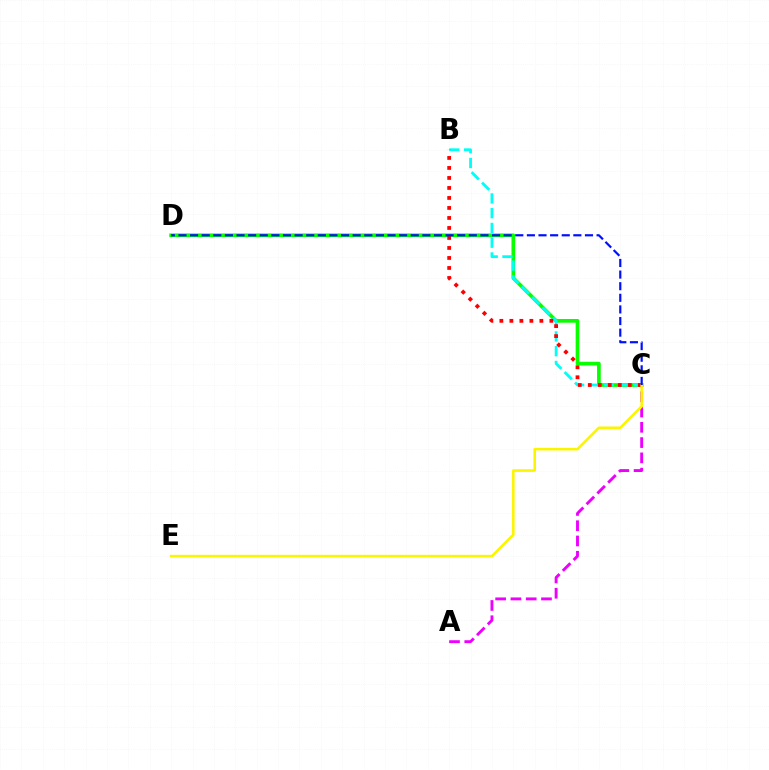{('C', 'D'): [{'color': '#08ff00', 'line_style': 'solid', 'thickness': 2.65}, {'color': '#0010ff', 'line_style': 'dashed', 'thickness': 1.58}], ('A', 'C'): [{'color': '#ee00ff', 'line_style': 'dashed', 'thickness': 2.08}], ('B', 'C'): [{'color': '#00fff6', 'line_style': 'dashed', 'thickness': 2.01}, {'color': '#ff0000', 'line_style': 'dotted', 'thickness': 2.72}], ('C', 'E'): [{'color': '#fcf500', 'line_style': 'solid', 'thickness': 1.86}]}